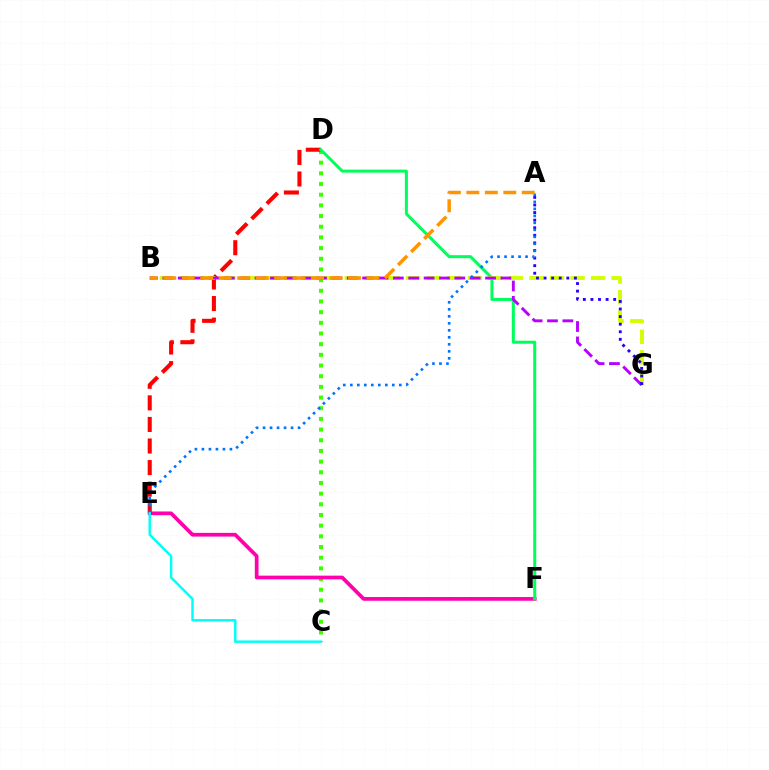{('C', 'D'): [{'color': '#3dff00', 'line_style': 'dotted', 'thickness': 2.9}], ('E', 'F'): [{'color': '#ff00ac', 'line_style': 'solid', 'thickness': 2.68}], ('D', 'E'): [{'color': '#ff0000', 'line_style': 'dashed', 'thickness': 2.93}], ('D', 'F'): [{'color': '#00ff5c', 'line_style': 'solid', 'thickness': 2.17}], ('B', 'G'): [{'color': '#d1ff00', 'line_style': 'dashed', 'thickness': 2.79}, {'color': '#b900ff', 'line_style': 'dashed', 'thickness': 2.09}], ('A', 'G'): [{'color': '#2500ff', 'line_style': 'dotted', 'thickness': 2.06}], ('A', 'E'): [{'color': '#0074ff', 'line_style': 'dotted', 'thickness': 1.9}], ('C', 'E'): [{'color': '#00fff6', 'line_style': 'solid', 'thickness': 1.76}], ('A', 'B'): [{'color': '#ff9400', 'line_style': 'dashed', 'thickness': 2.51}]}